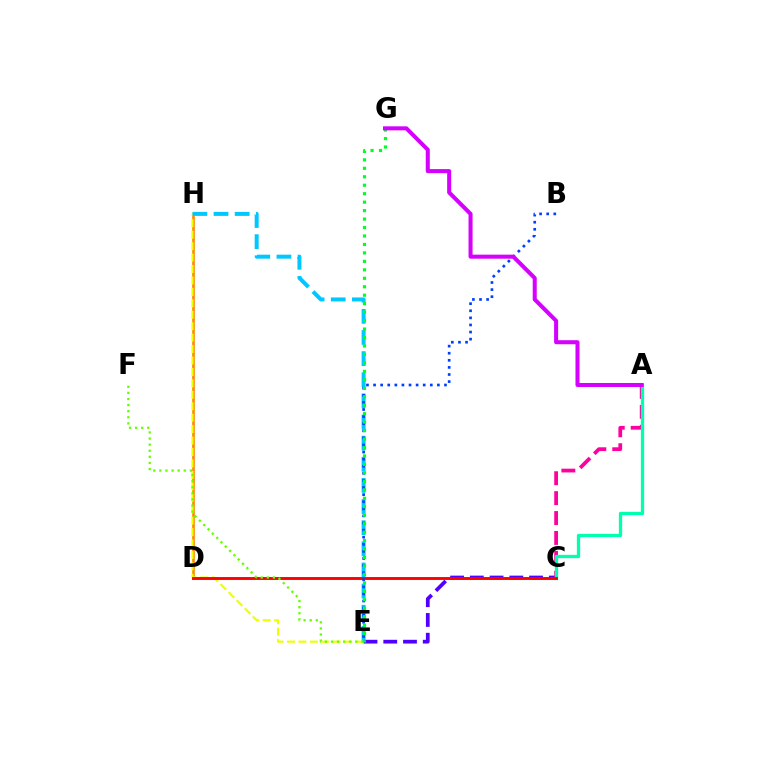{('C', 'E'): [{'color': '#4f00ff', 'line_style': 'dashed', 'thickness': 2.68}], ('D', 'H'): [{'color': '#ff8800', 'line_style': 'solid', 'thickness': 1.88}], ('E', 'H'): [{'color': '#eeff00', 'line_style': 'dashed', 'thickness': 1.55}, {'color': '#00c7ff', 'line_style': 'dashed', 'thickness': 2.87}], ('A', 'C'): [{'color': '#ff00a0', 'line_style': 'dashed', 'thickness': 2.71}, {'color': '#00ffaf', 'line_style': 'solid', 'thickness': 2.37}], ('C', 'D'): [{'color': '#ff0000', 'line_style': 'solid', 'thickness': 2.09}], ('E', 'F'): [{'color': '#66ff00', 'line_style': 'dotted', 'thickness': 1.66}], ('B', 'E'): [{'color': '#003fff', 'line_style': 'dotted', 'thickness': 1.93}], ('E', 'G'): [{'color': '#00ff27', 'line_style': 'dotted', 'thickness': 2.3}], ('A', 'G'): [{'color': '#d600ff', 'line_style': 'solid', 'thickness': 2.9}]}